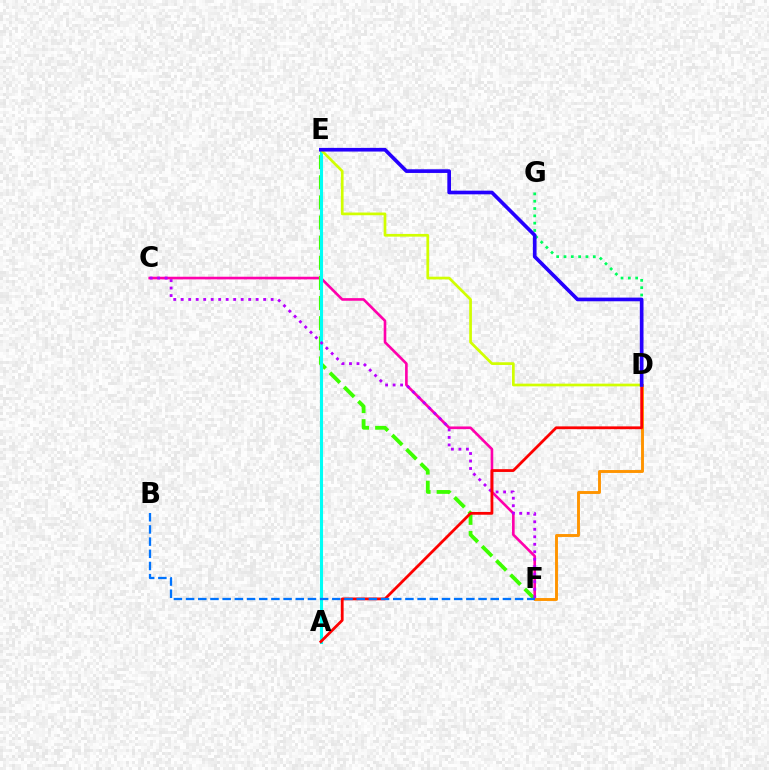{('C', 'F'): [{'color': '#ff00ac', 'line_style': 'solid', 'thickness': 1.89}, {'color': '#b900ff', 'line_style': 'dotted', 'thickness': 2.04}], ('E', 'F'): [{'color': '#3dff00', 'line_style': 'dashed', 'thickness': 2.73}], ('D', 'F'): [{'color': '#ff9400', 'line_style': 'solid', 'thickness': 2.09}], ('A', 'E'): [{'color': '#00fff6', 'line_style': 'solid', 'thickness': 2.22}], ('D', 'G'): [{'color': '#00ff5c', 'line_style': 'dotted', 'thickness': 1.99}], ('A', 'D'): [{'color': '#ff0000', 'line_style': 'solid', 'thickness': 2.01}], ('D', 'E'): [{'color': '#d1ff00', 'line_style': 'solid', 'thickness': 1.95}, {'color': '#2500ff', 'line_style': 'solid', 'thickness': 2.64}], ('B', 'F'): [{'color': '#0074ff', 'line_style': 'dashed', 'thickness': 1.66}]}